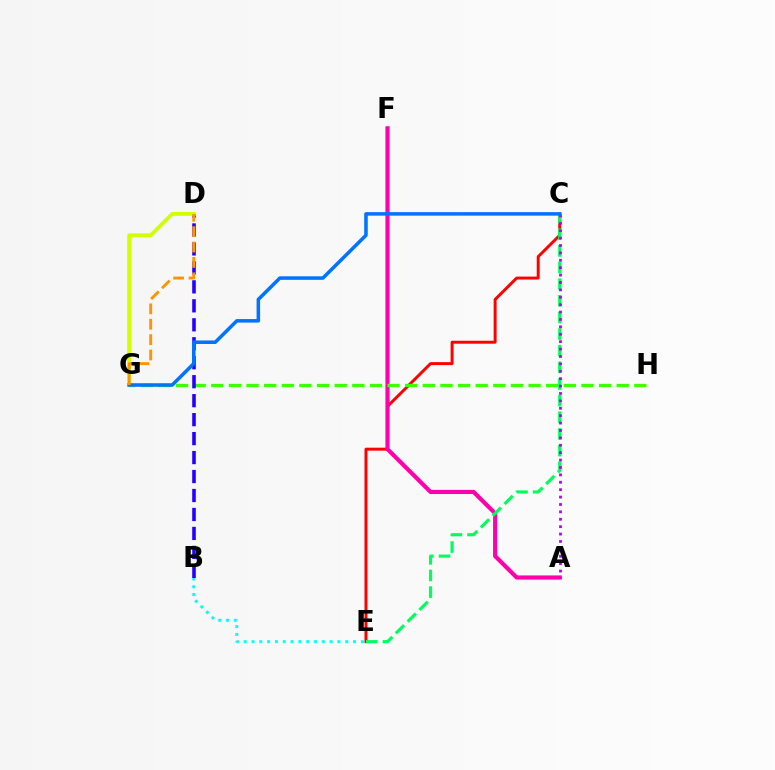{('C', 'E'): [{'color': '#ff0000', 'line_style': 'solid', 'thickness': 2.13}, {'color': '#00ff5c', 'line_style': 'dashed', 'thickness': 2.26}], ('A', 'F'): [{'color': '#ff00ac', 'line_style': 'solid', 'thickness': 2.99}], ('B', 'E'): [{'color': '#00fff6', 'line_style': 'dotted', 'thickness': 2.12}], ('G', 'H'): [{'color': '#3dff00', 'line_style': 'dashed', 'thickness': 2.39}], ('B', 'D'): [{'color': '#2500ff', 'line_style': 'dashed', 'thickness': 2.58}], ('A', 'C'): [{'color': '#b900ff', 'line_style': 'dotted', 'thickness': 2.01}], ('D', 'G'): [{'color': '#d1ff00', 'line_style': 'solid', 'thickness': 2.78}, {'color': '#ff9400', 'line_style': 'dashed', 'thickness': 2.09}], ('C', 'G'): [{'color': '#0074ff', 'line_style': 'solid', 'thickness': 2.54}]}